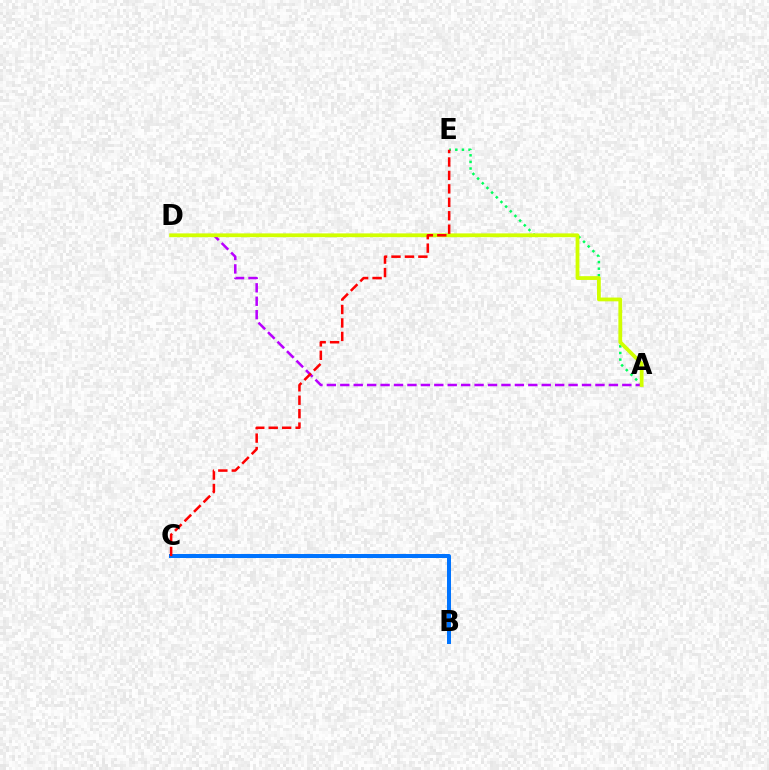{('B', 'C'): [{'color': '#0074ff', 'line_style': 'solid', 'thickness': 2.88}], ('A', 'E'): [{'color': '#00ff5c', 'line_style': 'dotted', 'thickness': 1.79}], ('A', 'D'): [{'color': '#b900ff', 'line_style': 'dashed', 'thickness': 1.82}, {'color': '#d1ff00', 'line_style': 'solid', 'thickness': 2.72}], ('C', 'E'): [{'color': '#ff0000', 'line_style': 'dashed', 'thickness': 1.83}]}